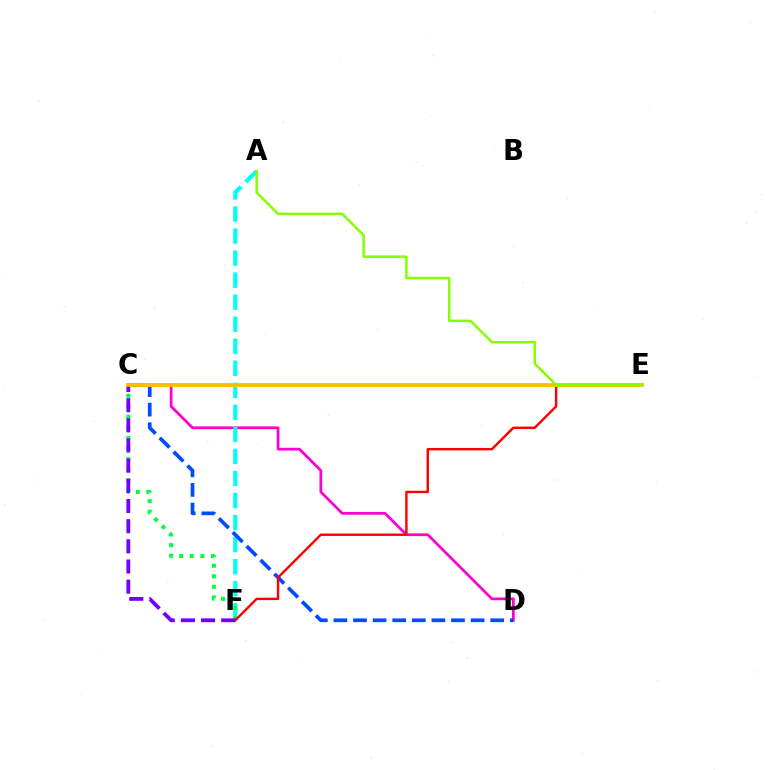{('C', 'D'): [{'color': '#ff00cf', 'line_style': 'solid', 'thickness': 1.99}, {'color': '#004bff', 'line_style': 'dashed', 'thickness': 2.66}], ('A', 'F'): [{'color': '#00fff6', 'line_style': 'dashed', 'thickness': 2.99}], ('C', 'F'): [{'color': '#00ff39', 'line_style': 'dotted', 'thickness': 2.87}, {'color': '#7200ff', 'line_style': 'dashed', 'thickness': 2.74}], ('E', 'F'): [{'color': '#ff0000', 'line_style': 'solid', 'thickness': 1.73}], ('C', 'E'): [{'color': '#ffbd00', 'line_style': 'solid', 'thickness': 2.74}], ('A', 'E'): [{'color': '#84ff00', 'line_style': 'solid', 'thickness': 1.8}]}